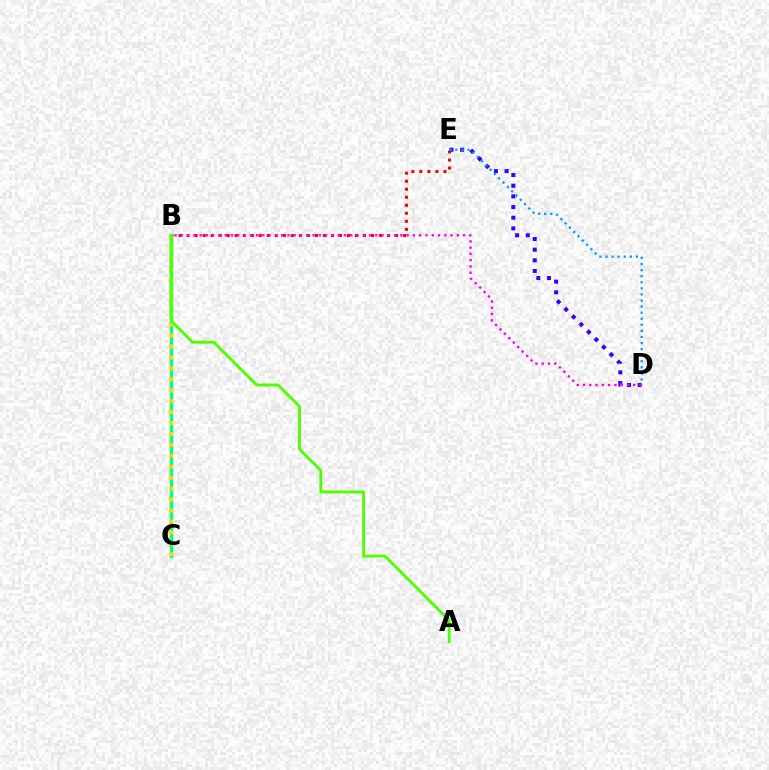{('B', 'E'): [{'color': '#ff0000', 'line_style': 'dotted', 'thickness': 2.18}], ('B', 'C'): [{'color': '#00ff86', 'line_style': 'solid', 'thickness': 2.47}, {'color': '#ffd500', 'line_style': 'dotted', 'thickness': 2.97}], ('D', 'E'): [{'color': '#3700ff', 'line_style': 'dotted', 'thickness': 2.9}, {'color': '#009eff', 'line_style': 'dotted', 'thickness': 1.65}], ('A', 'B'): [{'color': '#4fff00', 'line_style': 'solid', 'thickness': 2.07}], ('B', 'D'): [{'color': '#ff00ed', 'line_style': 'dotted', 'thickness': 1.7}]}